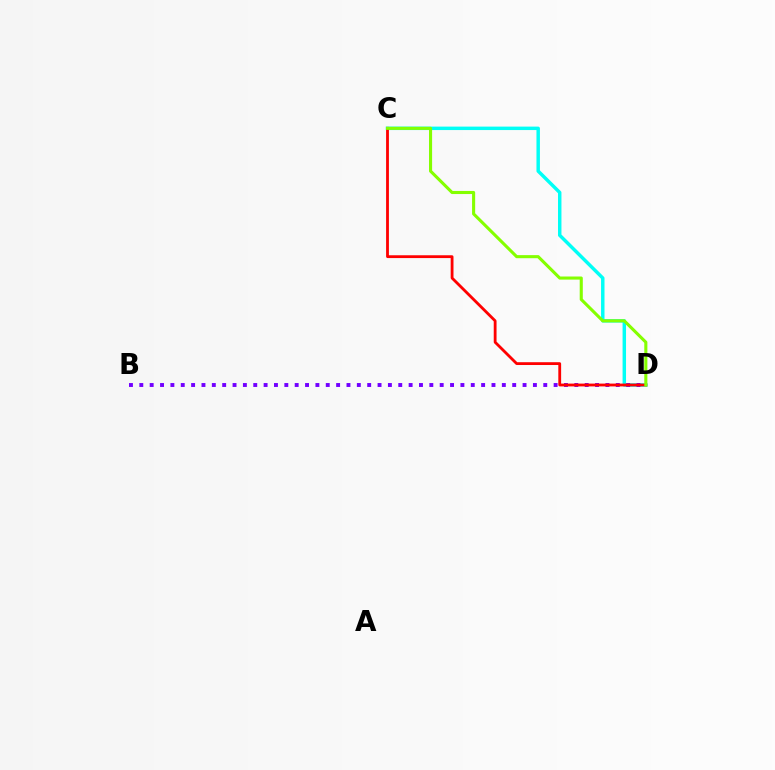{('C', 'D'): [{'color': '#00fff6', 'line_style': 'solid', 'thickness': 2.48}, {'color': '#ff0000', 'line_style': 'solid', 'thickness': 2.02}, {'color': '#84ff00', 'line_style': 'solid', 'thickness': 2.23}], ('B', 'D'): [{'color': '#7200ff', 'line_style': 'dotted', 'thickness': 2.81}]}